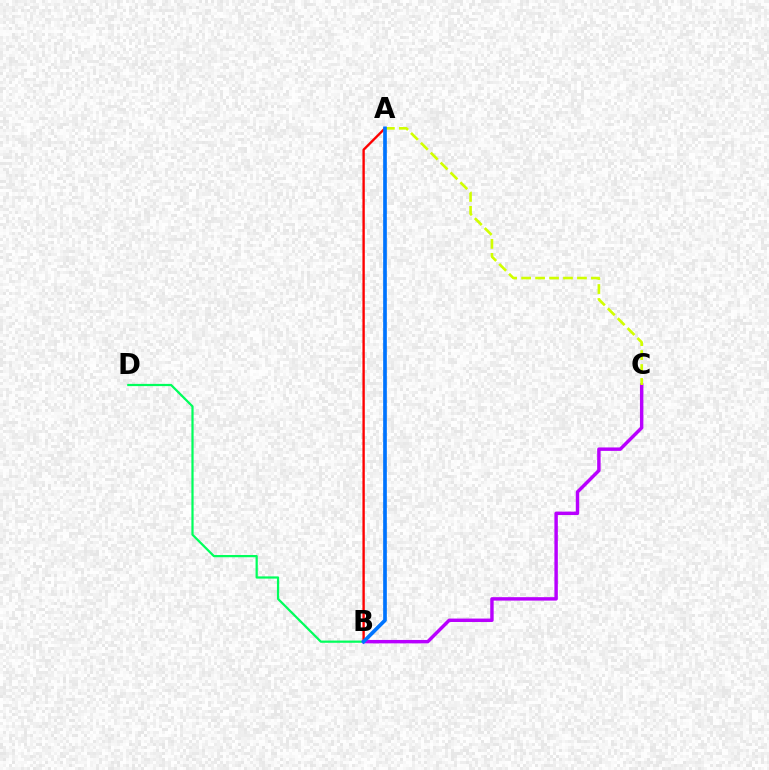{('A', 'B'): [{'color': '#ff0000', 'line_style': 'solid', 'thickness': 1.71}, {'color': '#0074ff', 'line_style': 'solid', 'thickness': 2.65}], ('B', 'D'): [{'color': '#00ff5c', 'line_style': 'solid', 'thickness': 1.6}], ('B', 'C'): [{'color': '#b900ff', 'line_style': 'solid', 'thickness': 2.47}], ('A', 'C'): [{'color': '#d1ff00', 'line_style': 'dashed', 'thickness': 1.9}]}